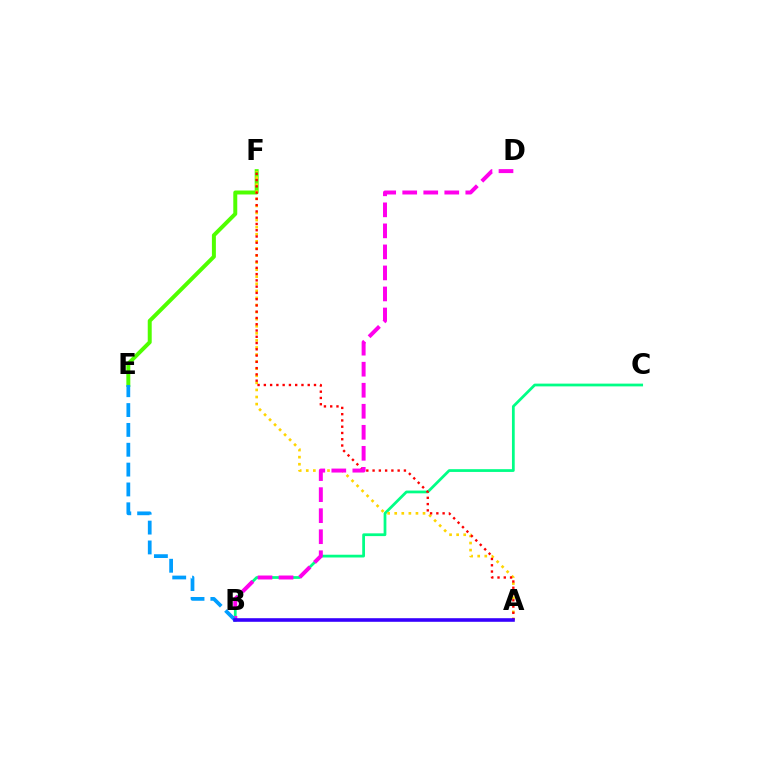{('B', 'C'): [{'color': '#00ff86', 'line_style': 'solid', 'thickness': 1.99}], ('E', 'F'): [{'color': '#4fff00', 'line_style': 'solid', 'thickness': 2.86}], ('A', 'F'): [{'color': '#ffd500', 'line_style': 'dotted', 'thickness': 1.92}, {'color': '#ff0000', 'line_style': 'dotted', 'thickness': 1.7}], ('B', 'D'): [{'color': '#ff00ed', 'line_style': 'dashed', 'thickness': 2.86}], ('B', 'E'): [{'color': '#009eff', 'line_style': 'dashed', 'thickness': 2.7}], ('A', 'B'): [{'color': '#3700ff', 'line_style': 'solid', 'thickness': 2.59}]}